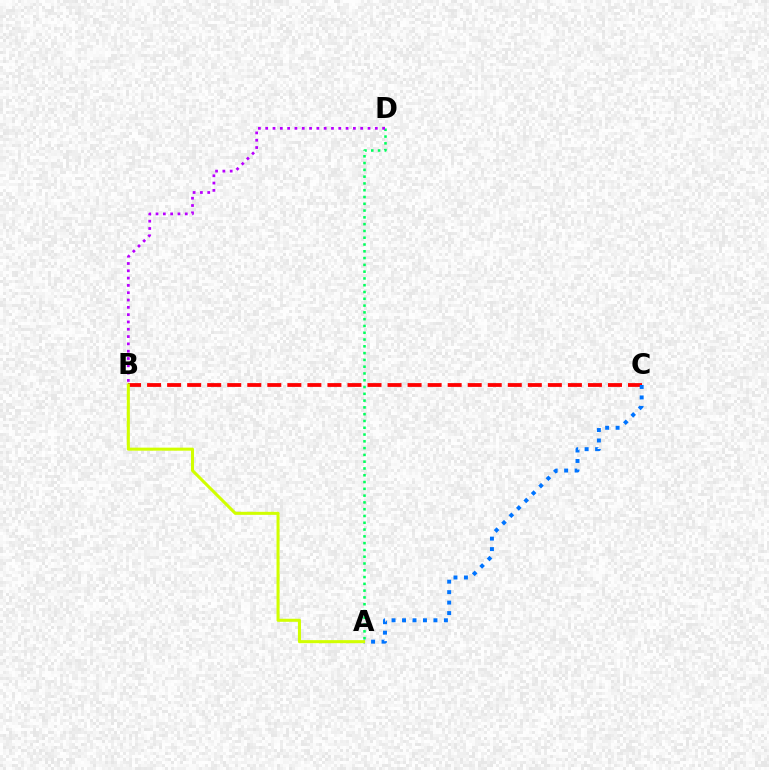{('A', 'D'): [{'color': '#00ff5c', 'line_style': 'dotted', 'thickness': 1.84}], ('B', 'C'): [{'color': '#ff0000', 'line_style': 'dashed', 'thickness': 2.72}], ('B', 'D'): [{'color': '#b900ff', 'line_style': 'dotted', 'thickness': 1.99}], ('A', 'C'): [{'color': '#0074ff', 'line_style': 'dotted', 'thickness': 2.84}], ('A', 'B'): [{'color': '#d1ff00', 'line_style': 'solid', 'thickness': 2.19}]}